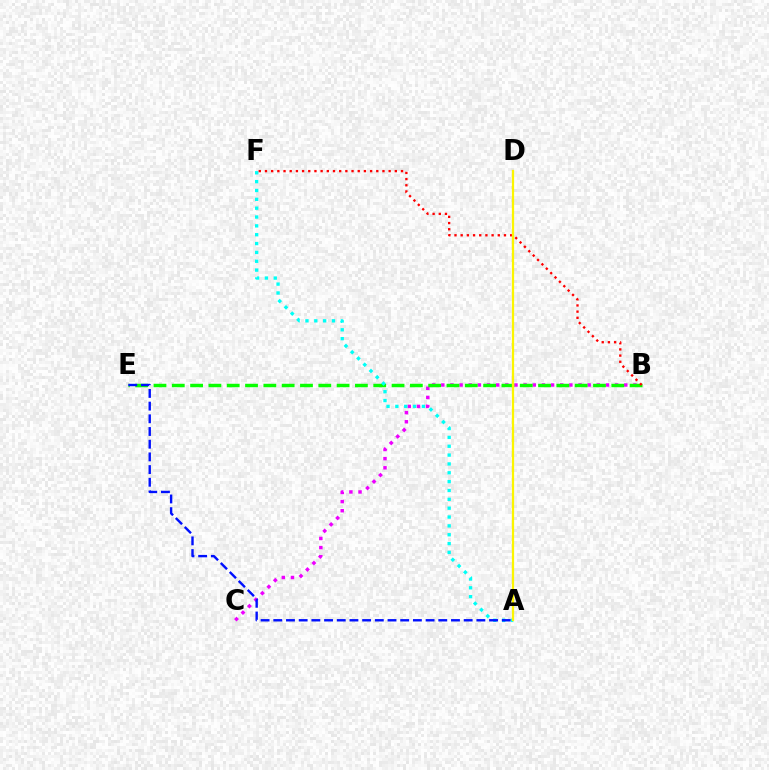{('B', 'C'): [{'color': '#ee00ff', 'line_style': 'dotted', 'thickness': 2.49}], ('B', 'E'): [{'color': '#08ff00', 'line_style': 'dashed', 'thickness': 2.49}], ('A', 'F'): [{'color': '#00fff6', 'line_style': 'dotted', 'thickness': 2.4}], ('B', 'F'): [{'color': '#ff0000', 'line_style': 'dotted', 'thickness': 1.68}], ('A', 'D'): [{'color': '#fcf500', 'line_style': 'solid', 'thickness': 1.62}], ('A', 'E'): [{'color': '#0010ff', 'line_style': 'dashed', 'thickness': 1.72}]}